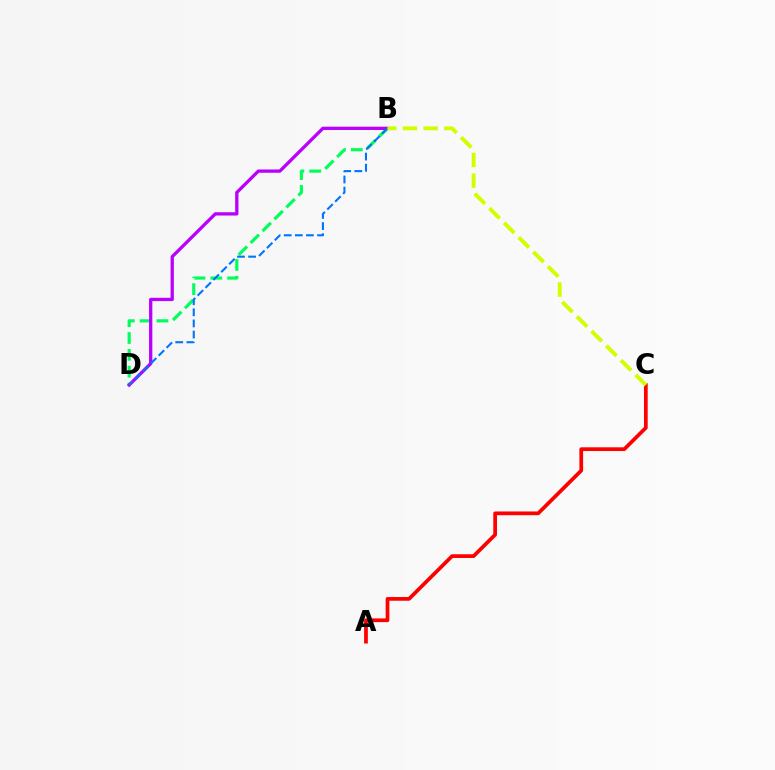{('B', 'D'): [{'color': '#00ff5c', 'line_style': 'dashed', 'thickness': 2.28}, {'color': '#b900ff', 'line_style': 'solid', 'thickness': 2.37}, {'color': '#0074ff', 'line_style': 'dashed', 'thickness': 1.51}], ('A', 'C'): [{'color': '#ff0000', 'line_style': 'solid', 'thickness': 2.68}], ('B', 'C'): [{'color': '#d1ff00', 'line_style': 'dashed', 'thickness': 2.81}]}